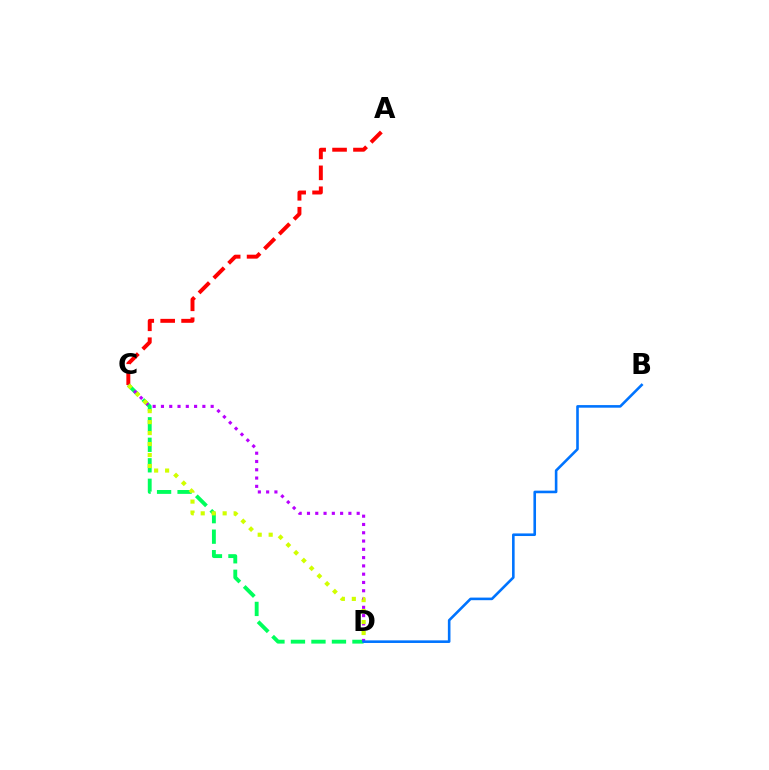{('A', 'C'): [{'color': '#ff0000', 'line_style': 'dashed', 'thickness': 2.84}], ('C', 'D'): [{'color': '#00ff5c', 'line_style': 'dashed', 'thickness': 2.79}, {'color': '#b900ff', 'line_style': 'dotted', 'thickness': 2.25}, {'color': '#d1ff00', 'line_style': 'dotted', 'thickness': 2.98}], ('B', 'D'): [{'color': '#0074ff', 'line_style': 'solid', 'thickness': 1.87}]}